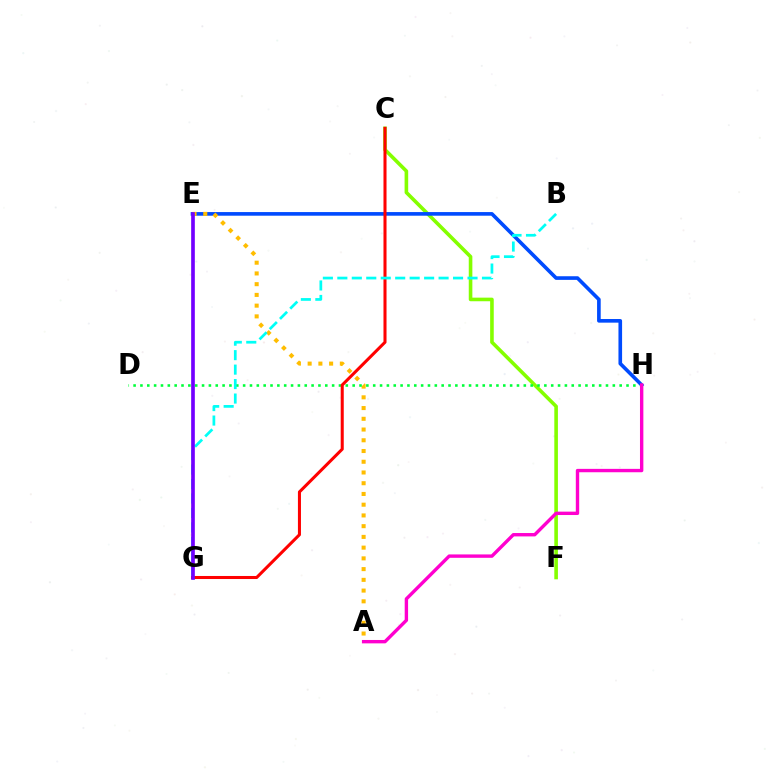{('C', 'F'): [{'color': '#84ff00', 'line_style': 'solid', 'thickness': 2.59}], ('E', 'H'): [{'color': '#004bff', 'line_style': 'solid', 'thickness': 2.62}], ('A', 'E'): [{'color': '#ffbd00', 'line_style': 'dotted', 'thickness': 2.92}], ('D', 'H'): [{'color': '#00ff39', 'line_style': 'dotted', 'thickness': 1.86}], ('C', 'G'): [{'color': '#ff0000', 'line_style': 'solid', 'thickness': 2.19}], ('B', 'G'): [{'color': '#00fff6', 'line_style': 'dashed', 'thickness': 1.96}], ('E', 'G'): [{'color': '#7200ff', 'line_style': 'solid', 'thickness': 2.64}], ('A', 'H'): [{'color': '#ff00cf', 'line_style': 'solid', 'thickness': 2.44}]}